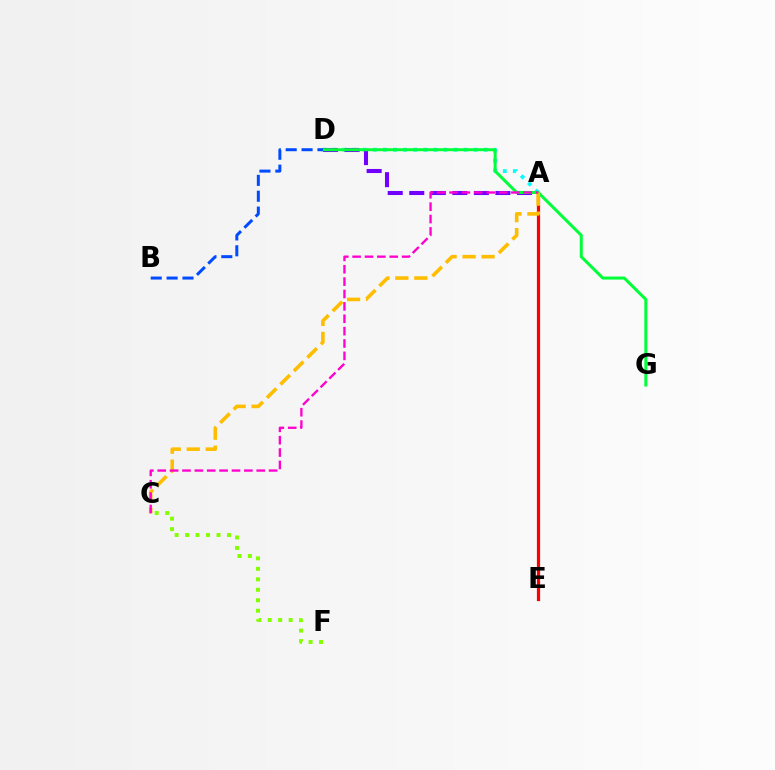{('A', 'D'): [{'color': '#00fff6', 'line_style': 'dotted', 'thickness': 2.74}, {'color': '#7200ff', 'line_style': 'dashed', 'thickness': 2.93}], ('A', 'E'): [{'color': '#ff0000', 'line_style': 'solid', 'thickness': 2.3}], ('D', 'G'): [{'color': '#00ff39', 'line_style': 'solid', 'thickness': 2.17}], ('A', 'C'): [{'color': '#ffbd00', 'line_style': 'dashed', 'thickness': 2.58}, {'color': '#ff00cf', 'line_style': 'dashed', 'thickness': 1.68}], ('C', 'F'): [{'color': '#84ff00', 'line_style': 'dotted', 'thickness': 2.85}], ('B', 'D'): [{'color': '#004bff', 'line_style': 'dashed', 'thickness': 2.16}]}